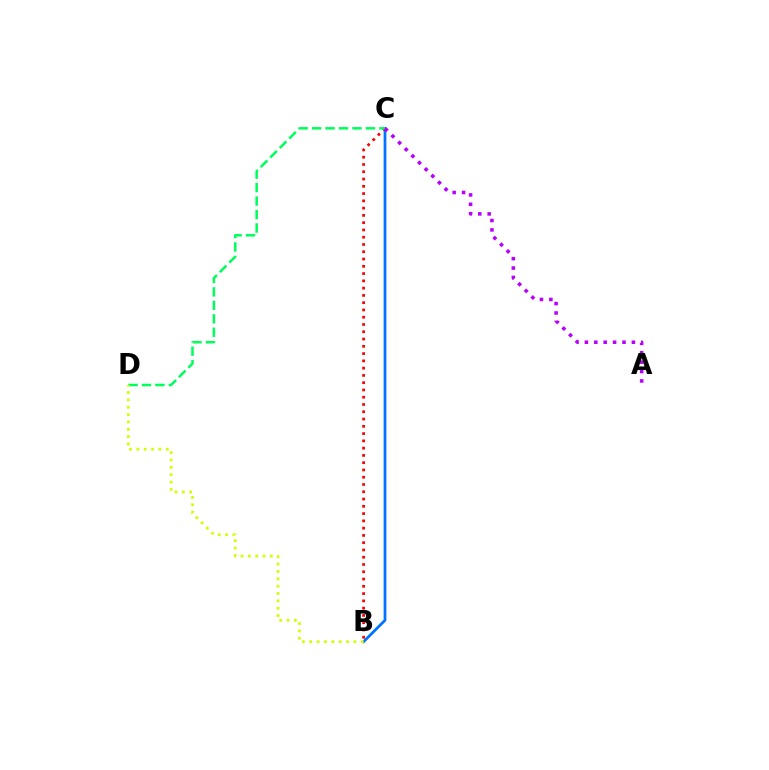{('B', 'C'): [{'color': '#0074ff', 'line_style': 'solid', 'thickness': 1.99}, {'color': '#ff0000', 'line_style': 'dotted', 'thickness': 1.98}], ('C', 'D'): [{'color': '#00ff5c', 'line_style': 'dashed', 'thickness': 1.83}], ('B', 'D'): [{'color': '#d1ff00', 'line_style': 'dotted', 'thickness': 2.0}], ('A', 'C'): [{'color': '#b900ff', 'line_style': 'dotted', 'thickness': 2.55}]}